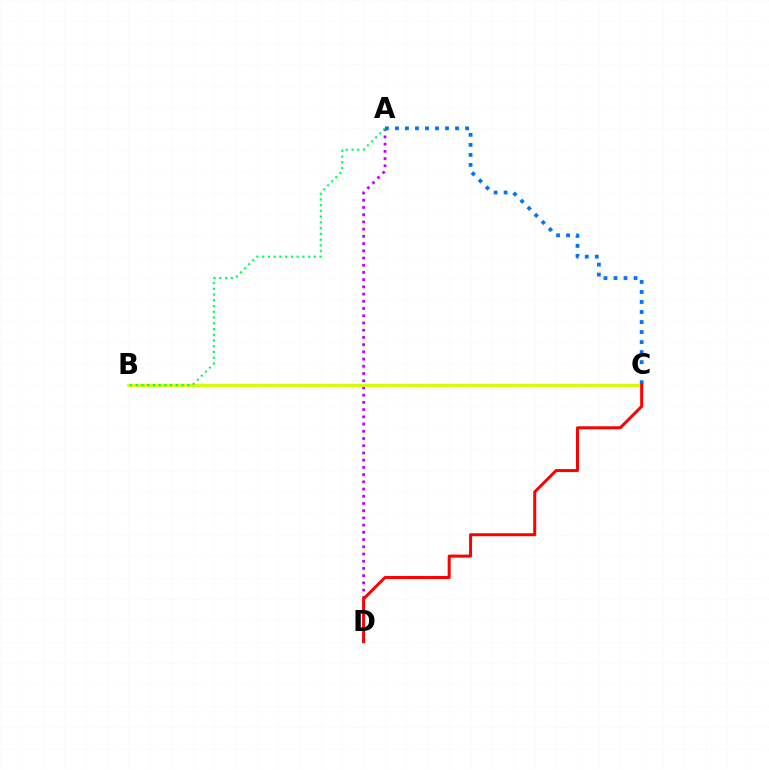{('A', 'D'): [{'color': '#b900ff', 'line_style': 'dotted', 'thickness': 1.96}], ('B', 'C'): [{'color': '#d1ff00', 'line_style': 'solid', 'thickness': 2.09}], ('A', 'B'): [{'color': '#00ff5c', 'line_style': 'dotted', 'thickness': 1.56}], ('A', 'C'): [{'color': '#0074ff', 'line_style': 'dotted', 'thickness': 2.72}], ('C', 'D'): [{'color': '#ff0000', 'line_style': 'solid', 'thickness': 2.17}]}